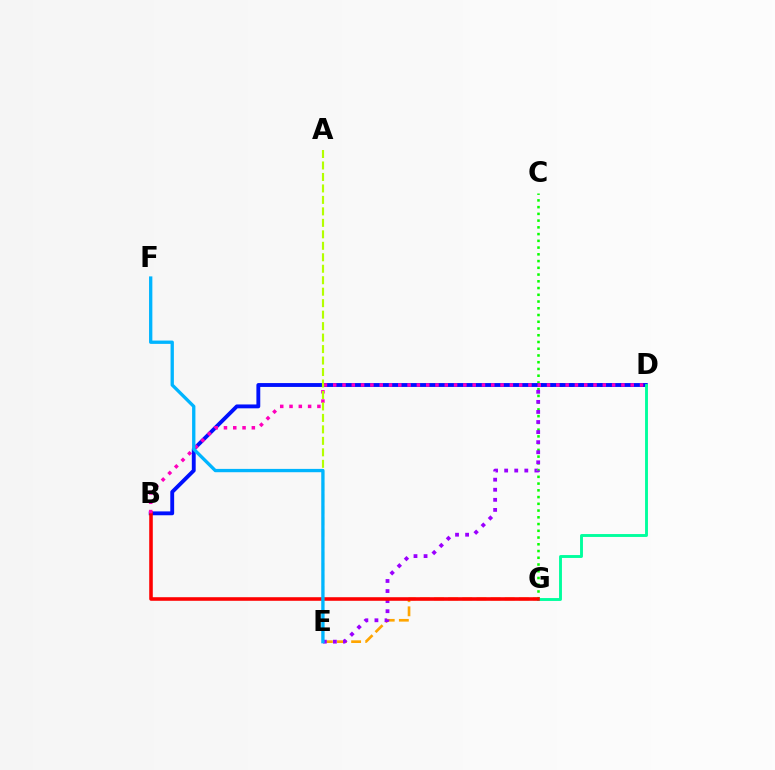{('C', 'G'): [{'color': '#08ff00', 'line_style': 'dotted', 'thickness': 1.83}], ('E', 'G'): [{'color': '#ffa500', 'line_style': 'dashed', 'thickness': 1.92}], ('D', 'E'): [{'color': '#9b00ff', 'line_style': 'dotted', 'thickness': 2.74}], ('B', 'D'): [{'color': '#0010ff', 'line_style': 'solid', 'thickness': 2.78}, {'color': '#ff00bd', 'line_style': 'dotted', 'thickness': 2.53}], ('D', 'G'): [{'color': '#00ff9d', 'line_style': 'solid', 'thickness': 2.08}], ('B', 'G'): [{'color': '#ff0000', 'line_style': 'solid', 'thickness': 2.57}], ('A', 'E'): [{'color': '#b3ff00', 'line_style': 'dashed', 'thickness': 1.56}], ('E', 'F'): [{'color': '#00b5ff', 'line_style': 'solid', 'thickness': 2.39}]}